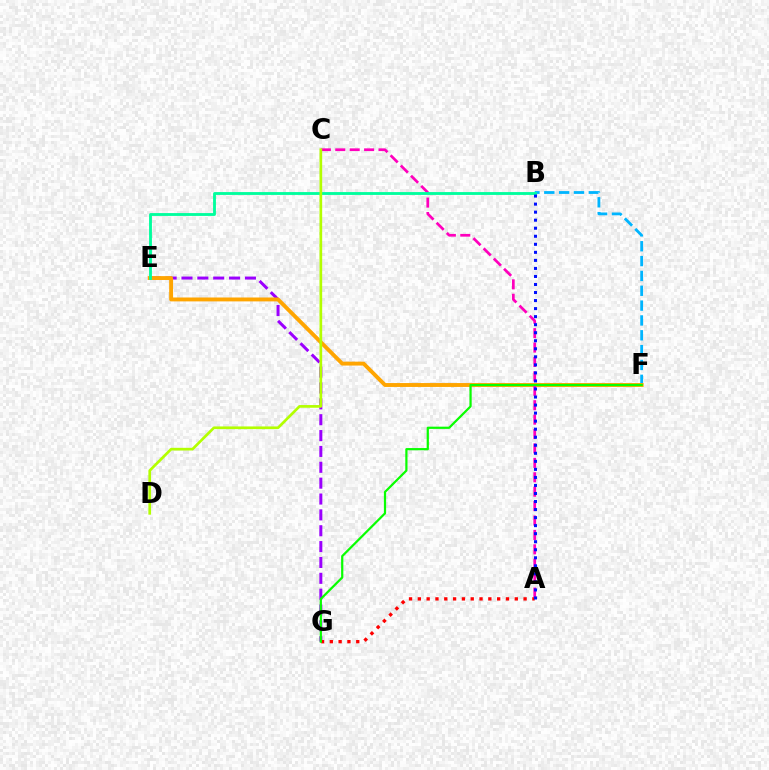{('B', 'F'): [{'color': '#00b5ff', 'line_style': 'dashed', 'thickness': 2.02}], ('E', 'G'): [{'color': '#9b00ff', 'line_style': 'dashed', 'thickness': 2.15}], ('E', 'F'): [{'color': '#ffa500', 'line_style': 'solid', 'thickness': 2.81}], ('A', 'C'): [{'color': '#ff00bd', 'line_style': 'dashed', 'thickness': 1.96}], ('B', 'E'): [{'color': '#00ff9d', 'line_style': 'solid', 'thickness': 2.05}], ('A', 'G'): [{'color': '#ff0000', 'line_style': 'dotted', 'thickness': 2.39}], ('A', 'B'): [{'color': '#0010ff', 'line_style': 'dotted', 'thickness': 2.18}], ('F', 'G'): [{'color': '#08ff00', 'line_style': 'solid', 'thickness': 1.6}], ('C', 'D'): [{'color': '#b3ff00', 'line_style': 'solid', 'thickness': 1.93}]}